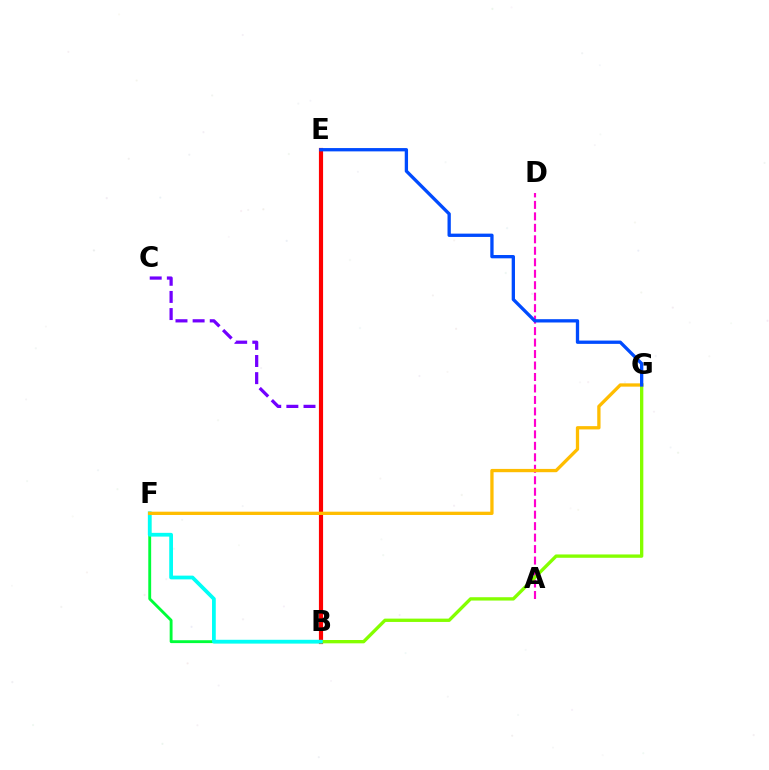{('A', 'D'): [{'color': '#ff00cf', 'line_style': 'dashed', 'thickness': 1.56}], ('B', 'F'): [{'color': '#00ff39', 'line_style': 'solid', 'thickness': 2.07}, {'color': '#00fff6', 'line_style': 'solid', 'thickness': 2.7}], ('B', 'C'): [{'color': '#7200ff', 'line_style': 'dashed', 'thickness': 2.33}], ('B', 'E'): [{'color': '#ff0000', 'line_style': 'solid', 'thickness': 3.0}], ('B', 'G'): [{'color': '#84ff00', 'line_style': 'solid', 'thickness': 2.4}], ('F', 'G'): [{'color': '#ffbd00', 'line_style': 'solid', 'thickness': 2.37}], ('E', 'G'): [{'color': '#004bff', 'line_style': 'solid', 'thickness': 2.38}]}